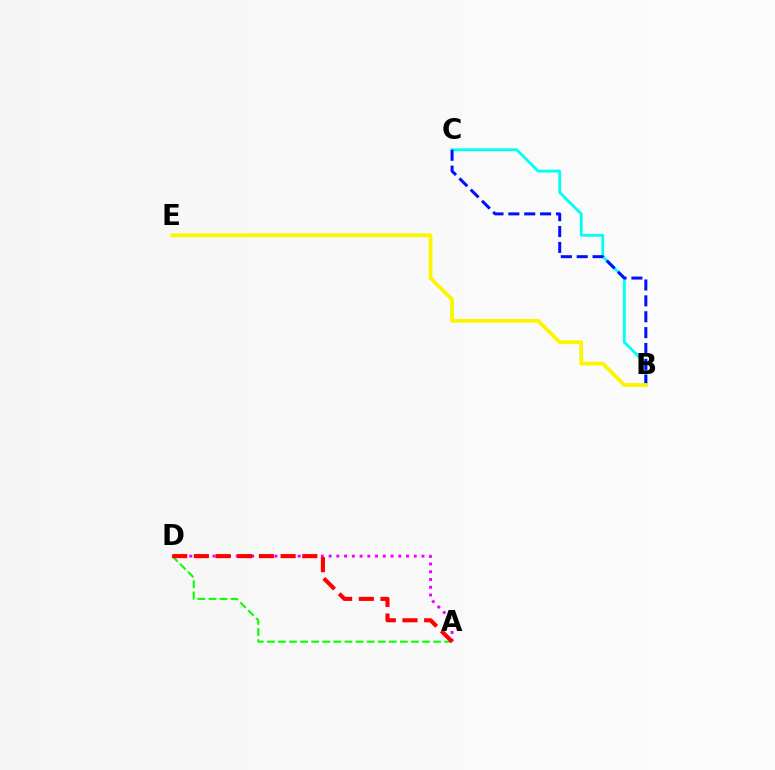{('A', 'D'): [{'color': '#08ff00', 'line_style': 'dashed', 'thickness': 1.51}, {'color': '#ee00ff', 'line_style': 'dotted', 'thickness': 2.1}, {'color': '#ff0000', 'line_style': 'dashed', 'thickness': 2.95}], ('B', 'C'): [{'color': '#00fff6', 'line_style': 'solid', 'thickness': 2.04}, {'color': '#0010ff', 'line_style': 'dashed', 'thickness': 2.16}], ('B', 'E'): [{'color': '#fcf500', 'line_style': 'solid', 'thickness': 2.72}]}